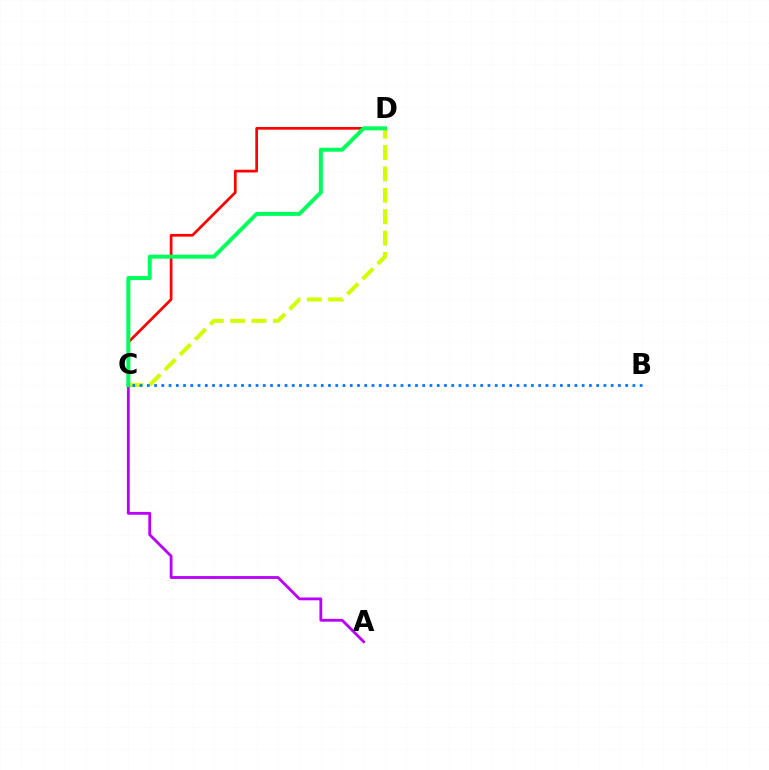{('A', 'C'): [{'color': '#b900ff', 'line_style': 'solid', 'thickness': 2.03}], ('C', 'D'): [{'color': '#ff0000', 'line_style': 'solid', 'thickness': 1.95}, {'color': '#d1ff00', 'line_style': 'dashed', 'thickness': 2.91}, {'color': '#00ff5c', 'line_style': 'solid', 'thickness': 2.88}], ('B', 'C'): [{'color': '#0074ff', 'line_style': 'dotted', 'thickness': 1.97}]}